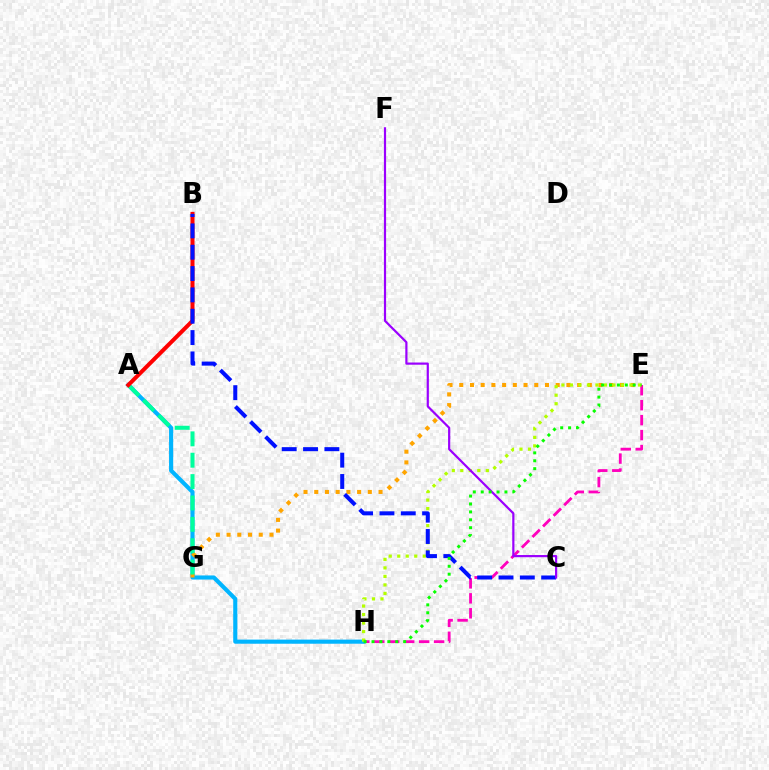{('E', 'H'): [{'color': '#ff00bd', 'line_style': 'dashed', 'thickness': 2.03}, {'color': '#b3ff00', 'line_style': 'dotted', 'thickness': 2.31}, {'color': '#08ff00', 'line_style': 'dotted', 'thickness': 2.15}], ('A', 'H'): [{'color': '#00b5ff', 'line_style': 'solid', 'thickness': 2.97}], ('E', 'G'): [{'color': '#ffa500', 'line_style': 'dotted', 'thickness': 2.91}], ('A', 'G'): [{'color': '#00ff9d', 'line_style': 'dashed', 'thickness': 2.9}], ('A', 'B'): [{'color': '#ff0000', 'line_style': 'solid', 'thickness': 2.89}], ('B', 'C'): [{'color': '#0010ff', 'line_style': 'dashed', 'thickness': 2.9}], ('C', 'F'): [{'color': '#9b00ff', 'line_style': 'solid', 'thickness': 1.58}]}